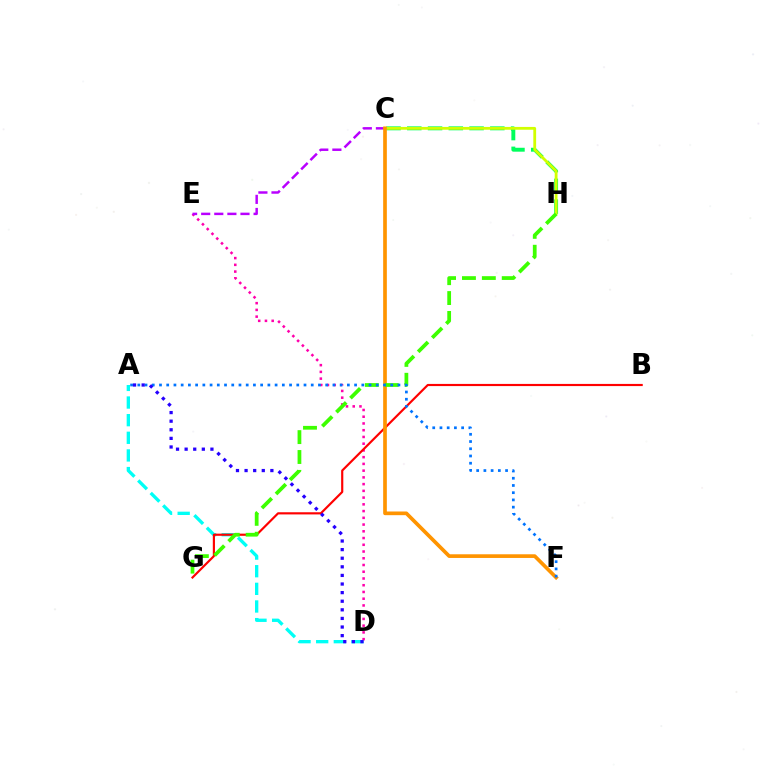{('A', 'D'): [{'color': '#00fff6', 'line_style': 'dashed', 'thickness': 2.4}, {'color': '#2500ff', 'line_style': 'dotted', 'thickness': 2.34}], ('D', 'E'): [{'color': '#ff00ac', 'line_style': 'dotted', 'thickness': 1.83}], ('B', 'G'): [{'color': '#ff0000', 'line_style': 'solid', 'thickness': 1.56}], ('C', 'H'): [{'color': '#00ff5c', 'line_style': 'dashed', 'thickness': 2.82}, {'color': '#d1ff00', 'line_style': 'solid', 'thickness': 2.02}], ('C', 'E'): [{'color': '#b900ff', 'line_style': 'dashed', 'thickness': 1.78}], ('C', 'F'): [{'color': '#ff9400', 'line_style': 'solid', 'thickness': 2.65}], ('G', 'H'): [{'color': '#3dff00', 'line_style': 'dashed', 'thickness': 2.7}], ('A', 'F'): [{'color': '#0074ff', 'line_style': 'dotted', 'thickness': 1.96}]}